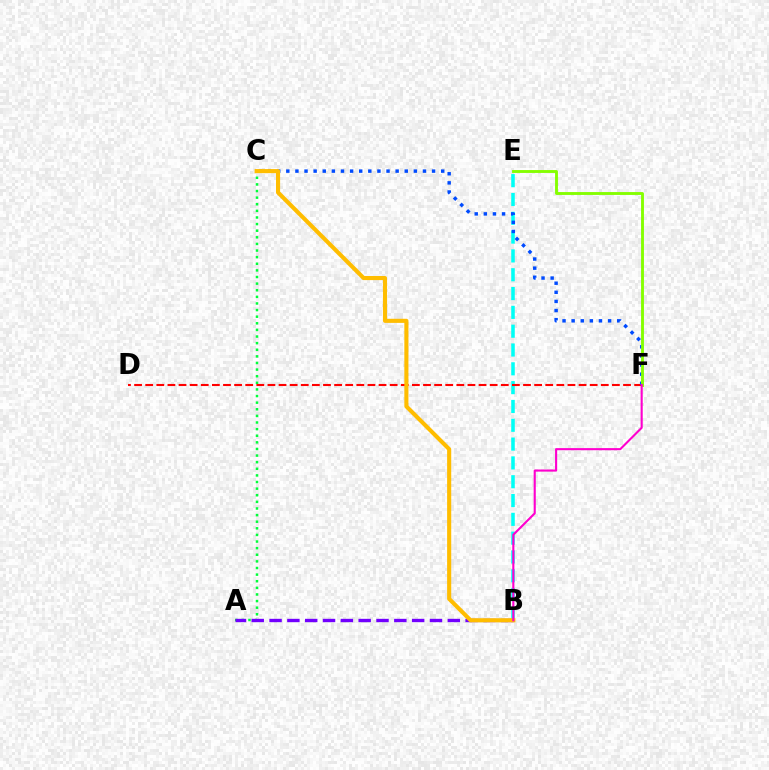{('B', 'E'): [{'color': '#00fff6', 'line_style': 'dashed', 'thickness': 2.56}], ('A', 'C'): [{'color': '#00ff39', 'line_style': 'dotted', 'thickness': 1.8}], ('D', 'F'): [{'color': '#ff0000', 'line_style': 'dashed', 'thickness': 1.51}], ('C', 'F'): [{'color': '#004bff', 'line_style': 'dotted', 'thickness': 2.48}], ('A', 'B'): [{'color': '#7200ff', 'line_style': 'dashed', 'thickness': 2.42}], ('E', 'F'): [{'color': '#84ff00', 'line_style': 'solid', 'thickness': 2.07}], ('B', 'C'): [{'color': '#ffbd00', 'line_style': 'solid', 'thickness': 2.95}], ('B', 'F'): [{'color': '#ff00cf', 'line_style': 'solid', 'thickness': 1.52}]}